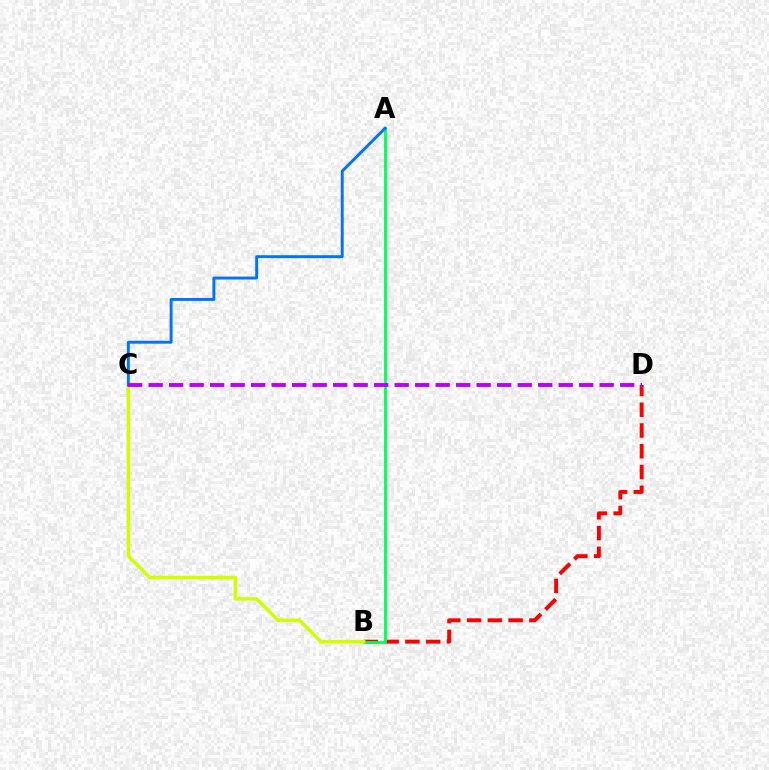{('B', 'D'): [{'color': '#ff0000', 'line_style': 'dashed', 'thickness': 2.82}], ('A', 'B'): [{'color': '#00ff5c', 'line_style': 'solid', 'thickness': 2.03}], ('B', 'C'): [{'color': '#d1ff00', 'line_style': 'solid', 'thickness': 2.52}], ('A', 'C'): [{'color': '#0074ff', 'line_style': 'solid', 'thickness': 2.11}], ('C', 'D'): [{'color': '#b900ff', 'line_style': 'dashed', 'thickness': 2.79}]}